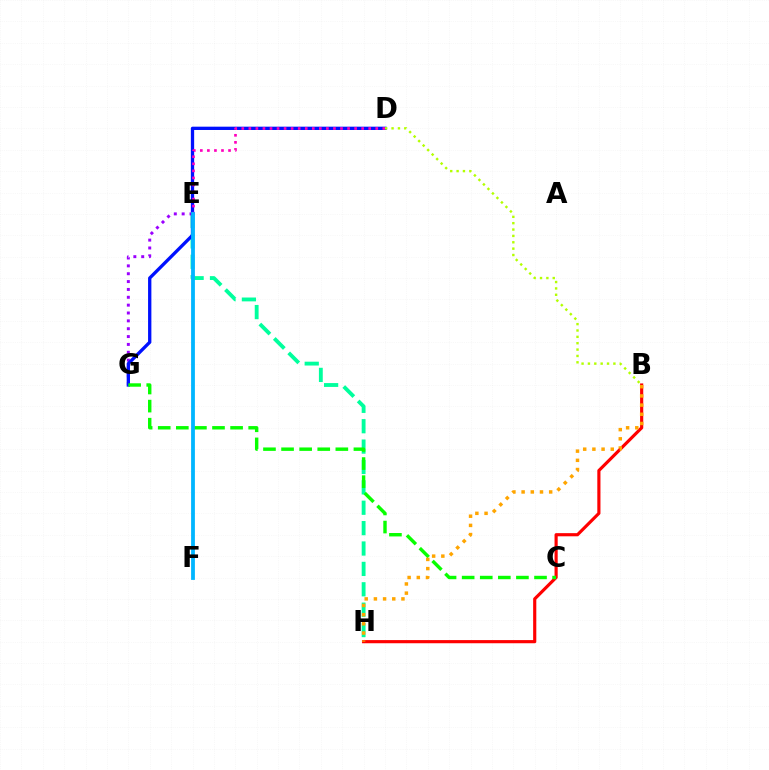{('E', 'H'): [{'color': '#00ff9d', 'line_style': 'dashed', 'thickness': 2.77}], ('B', 'H'): [{'color': '#ff0000', 'line_style': 'solid', 'thickness': 2.27}, {'color': '#ffa500', 'line_style': 'dotted', 'thickness': 2.5}], ('E', 'G'): [{'color': '#9b00ff', 'line_style': 'dotted', 'thickness': 2.13}], ('D', 'G'): [{'color': '#0010ff', 'line_style': 'solid', 'thickness': 2.38}], ('C', 'G'): [{'color': '#08ff00', 'line_style': 'dashed', 'thickness': 2.46}], ('D', 'E'): [{'color': '#ff00bd', 'line_style': 'dotted', 'thickness': 1.92}], ('E', 'F'): [{'color': '#00b5ff', 'line_style': 'solid', 'thickness': 2.73}], ('B', 'D'): [{'color': '#b3ff00', 'line_style': 'dotted', 'thickness': 1.73}]}